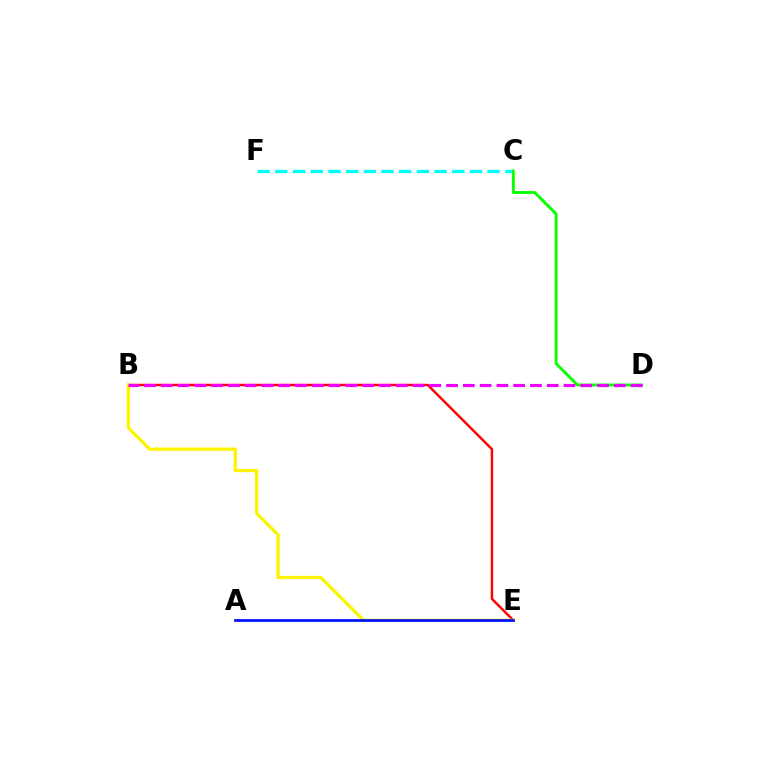{('B', 'E'): [{'color': '#ff0000', 'line_style': 'solid', 'thickness': 1.75}, {'color': '#fcf500', 'line_style': 'solid', 'thickness': 2.36}], ('C', 'F'): [{'color': '#00fff6', 'line_style': 'dashed', 'thickness': 2.4}], ('C', 'D'): [{'color': '#08ff00', 'line_style': 'solid', 'thickness': 2.08}], ('B', 'D'): [{'color': '#ee00ff', 'line_style': 'dashed', 'thickness': 2.28}], ('A', 'E'): [{'color': '#0010ff', 'line_style': 'solid', 'thickness': 1.96}]}